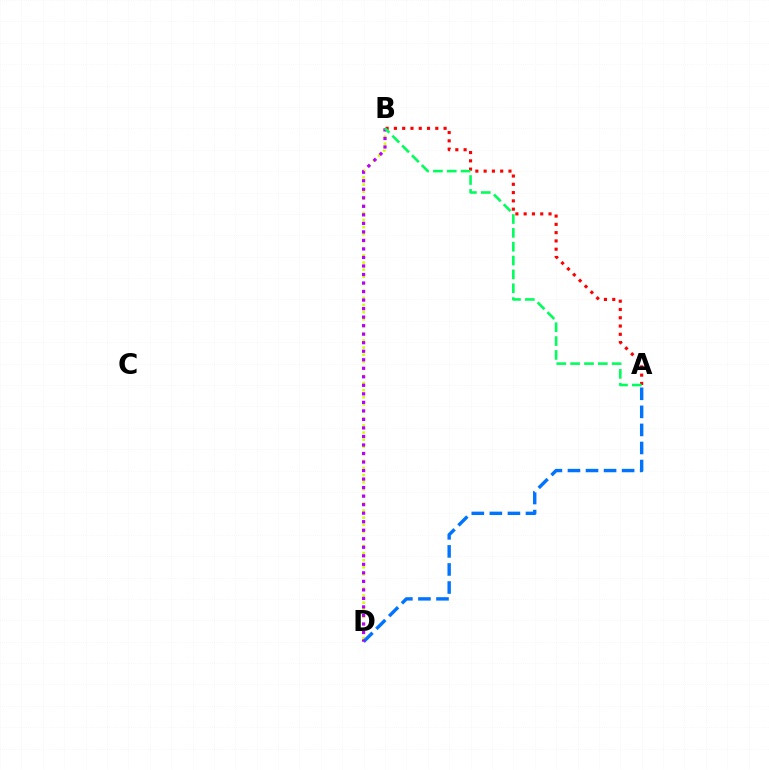{('A', 'B'): [{'color': '#ff0000', 'line_style': 'dotted', 'thickness': 2.25}, {'color': '#00ff5c', 'line_style': 'dashed', 'thickness': 1.88}], ('B', 'D'): [{'color': '#d1ff00', 'line_style': 'dotted', 'thickness': 1.93}, {'color': '#b900ff', 'line_style': 'dotted', 'thickness': 2.32}], ('A', 'D'): [{'color': '#0074ff', 'line_style': 'dashed', 'thickness': 2.45}]}